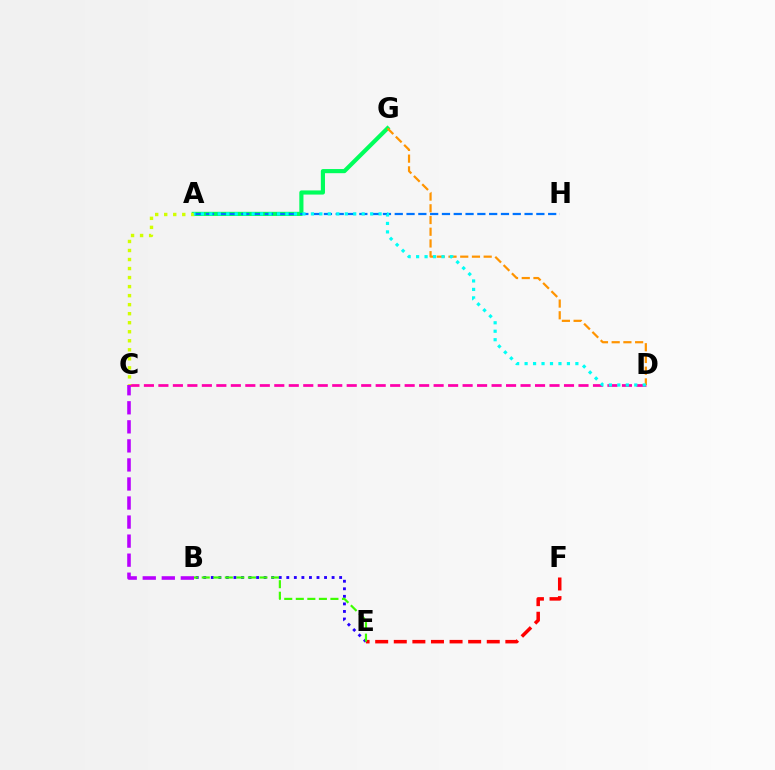{('B', 'E'): [{'color': '#2500ff', 'line_style': 'dotted', 'thickness': 2.05}, {'color': '#3dff00', 'line_style': 'dashed', 'thickness': 1.57}], ('C', 'D'): [{'color': '#ff00ac', 'line_style': 'dashed', 'thickness': 1.97}], ('A', 'G'): [{'color': '#00ff5c', 'line_style': 'solid', 'thickness': 2.98}], ('A', 'H'): [{'color': '#0074ff', 'line_style': 'dashed', 'thickness': 1.6}], ('E', 'F'): [{'color': '#ff0000', 'line_style': 'dashed', 'thickness': 2.53}], ('D', 'G'): [{'color': '#ff9400', 'line_style': 'dashed', 'thickness': 1.59}], ('A', 'C'): [{'color': '#d1ff00', 'line_style': 'dotted', 'thickness': 2.45}], ('B', 'C'): [{'color': '#b900ff', 'line_style': 'dashed', 'thickness': 2.59}], ('A', 'D'): [{'color': '#00fff6', 'line_style': 'dotted', 'thickness': 2.3}]}